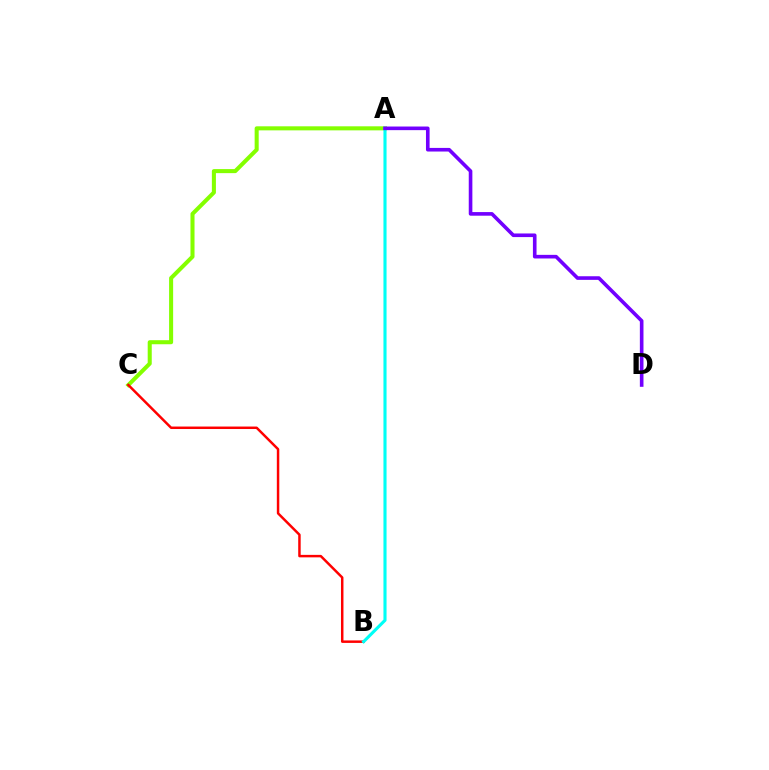{('A', 'C'): [{'color': '#84ff00', 'line_style': 'solid', 'thickness': 2.92}], ('B', 'C'): [{'color': '#ff0000', 'line_style': 'solid', 'thickness': 1.78}], ('A', 'B'): [{'color': '#00fff6', 'line_style': 'solid', 'thickness': 2.24}], ('A', 'D'): [{'color': '#7200ff', 'line_style': 'solid', 'thickness': 2.61}]}